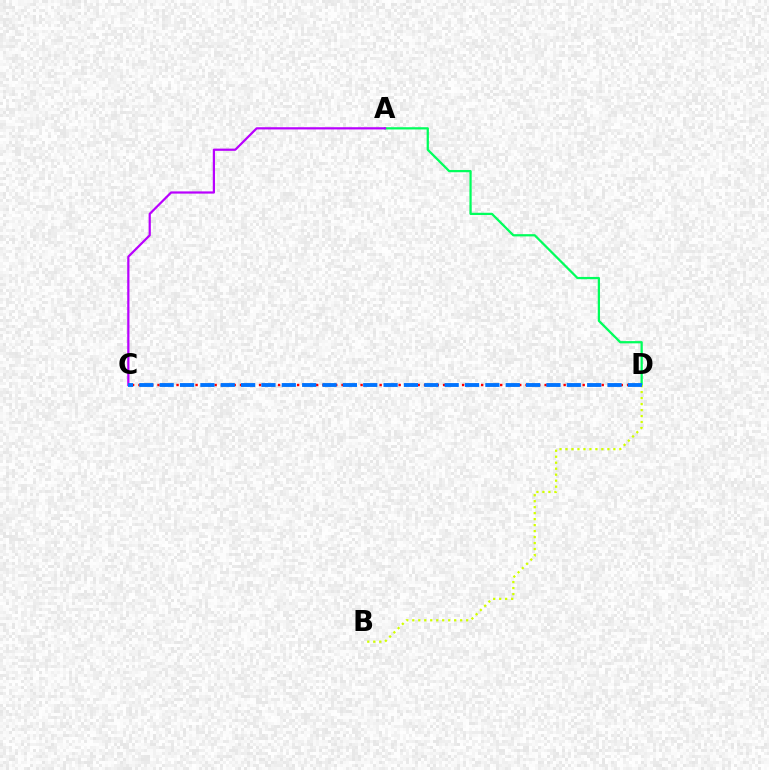{('C', 'D'): [{'color': '#ff0000', 'line_style': 'dotted', 'thickness': 1.72}, {'color': '#0074ff', 'line_style': 'dashed', 'thickness': 2.77}], ('A', 'D'): [{'color': '#00ff5c', 'line_style': 'solid', 'thickness': 1.62}], ('A', 'C'): [{'color': '#b900ff', 'line_style': 'solid', 'thickness': 1.6}], ('B', 'D'): [{'color': '#d1ff00', 'line_style': 'dotted', 'thickness': 1.63}]}